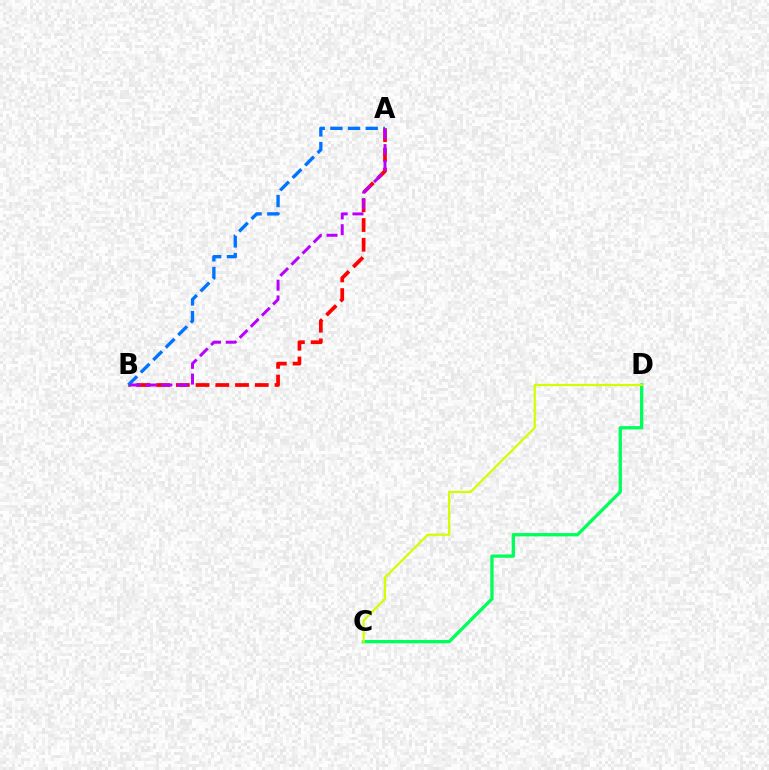{('C', 'D'): [{'color': '#00ff5c', 'line_style': 'solid', 'thickness': 2.38}, {'color': '#d1ff00', 'line_style': 'solid', 'thickness': 1.6}], ('A', 'B'): [{'color': '#ff0000', 'line_style': 'dashed', 'thickness': 2.68}, {'color': '#0074ff', 'line_style': 'dashed', 'thickness': 2.4}, {'color': '#b900ff', 'line_style': 'dashed', 'thickness': 2.14}]}